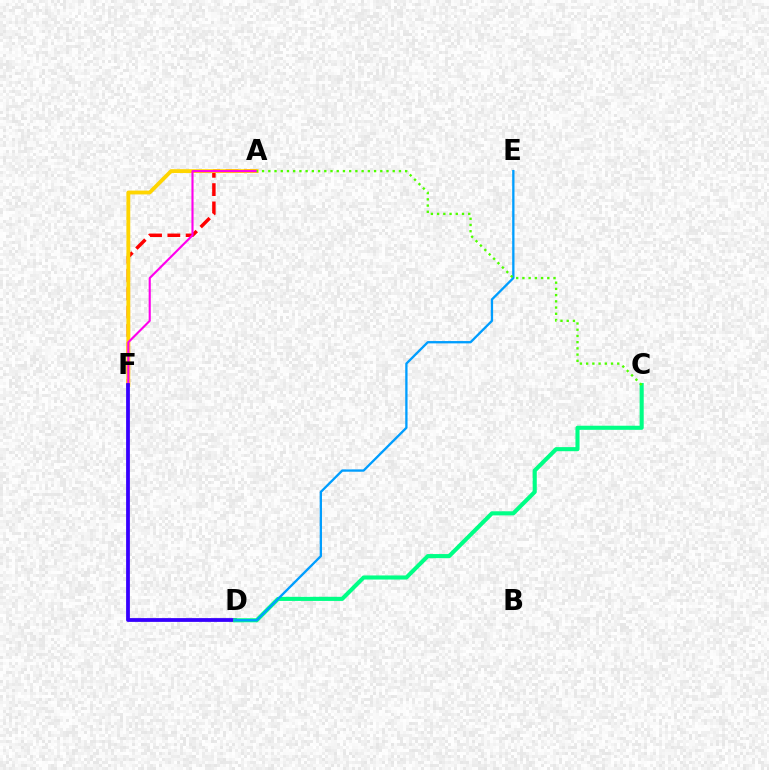{('A', 'F'): [{'color': '#ff0000', 'line_style': 'dashed', 'thickness': 2.49}, {'color': '#ffd500', 'line_style': 'solid', 'thickness': 2.77}, {'color': '#ff00ed', 'line_style': 'solid', 'thickness': 1.53}], ('D', 'F'): [{'color': '#3700ff', 'line_style': 'solid', 'thickness': 2.72}], ('C', 'D'): [{'color': '#00ff86', 'line_style': 'solid', 'thickness': 2.95}], ('D', 'E'): [{'color': '#009eff', 'line_style': 'solid', 'thickness': 1.67}], ('A', 'C'): [{'color': '#4fff00', 'line_style': 'dotted', 'thickness': 1.69}]}